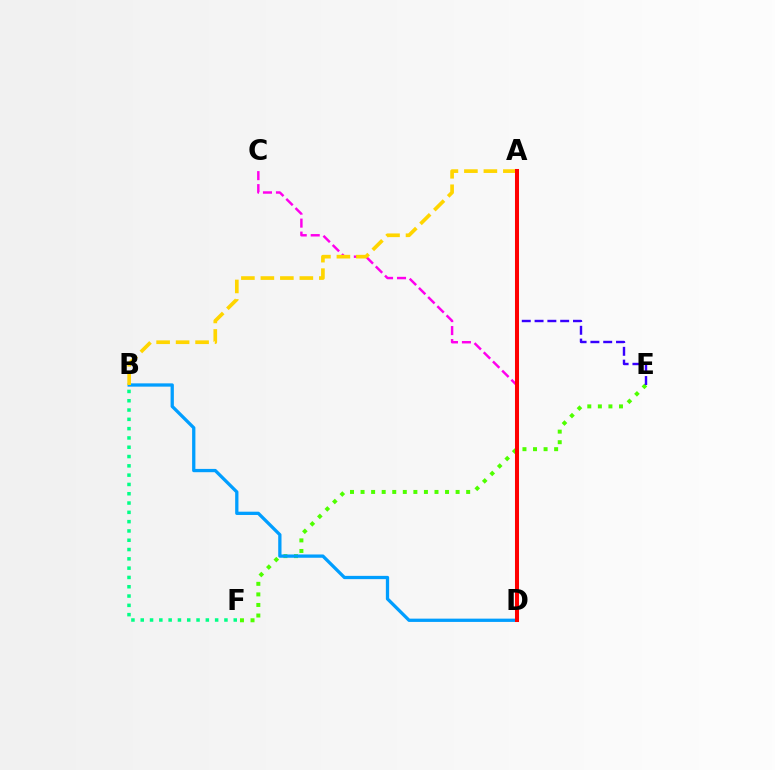{('C', 'D'): [{'color': '#ff00ed', 'line_style': 'dashed', 'thickness': 1.77}], ('E', 'F'): [{'color': '#4fff00', 'line_style': 'dotted', 'thickness': 2.87}], ('B', 'D'): [{'color': '#009eff', 'line_style': 'solid', 'thickness': 2.36}], ('A', 'E'): [{'color': '#3700ff', 'line_style': 'dashed', 'thickness': 1.74}], ('A', 'B'): [{'color': '#ffd500', 'line_style': 'dashed', 'thickness': 2.65}], ('B', 'F'): [{'color': '#00ff86', 'line_style': 'dotted', 'thickness': 2.53}], ('A', 'D'): [{'color': '#ff0000', 'line_style': 'solid', 'thickness': 2.91}]}